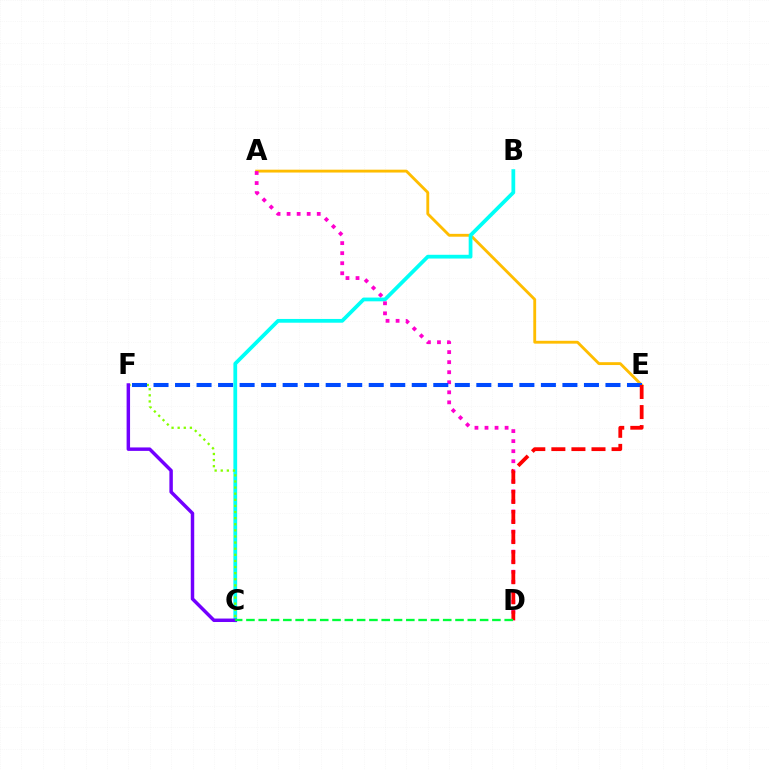{('A', 'E'): [{'color': '#ffbd00', 'line_style': 'solid', 'thickness': 2.06}], ('B', 'C'): [{'color': '#00fff6', 'line_style': 'solid', 'thickness': 2.71}], ('C', 'F'): [{'color': '#84ff00', 'line_style': 'dotted', 'thickness': 1.66}, {'color': '#7200ff', 'line_style': 'solid', 'thickness': 2.49}], ('A', 'D'): [{'color': '#ff00cf', 'line_style': 'dotted', 'thickness': 2.73}], ('E', 'F'): [{'color': '#004bff', 'line_style': 'dashed', 'thickness': 2.92}], ('D', 'E'): [{'color': '#ff0000', 'line_style': 'dashed', 'thickness': 2.73}], ('C', 'D'): [{'color': '#00ff39', 'line_style': 'dashed', 'thickness': 1.67}]}